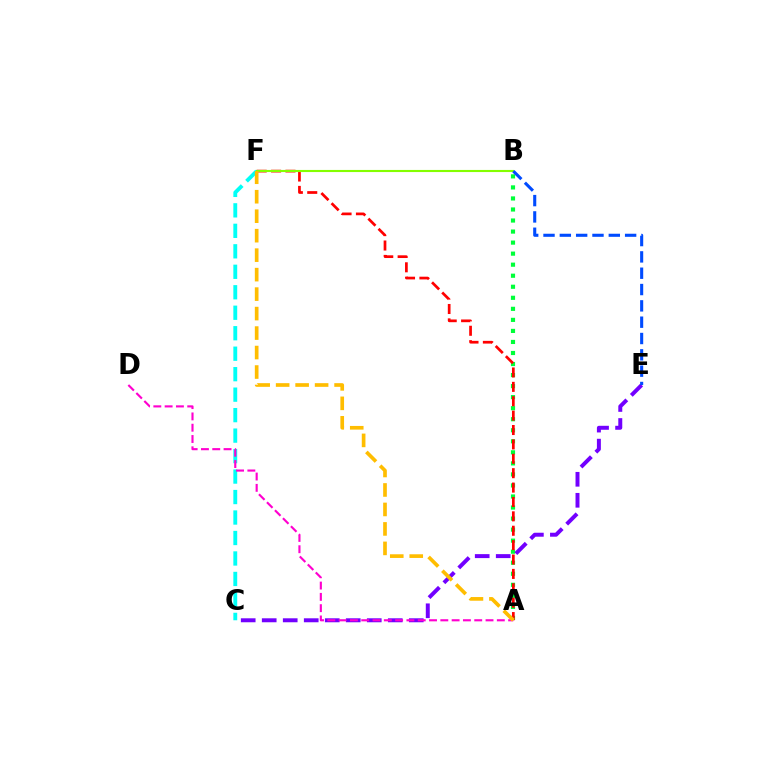{('A', 'B'): [{'color': '#00ff39', 'line_style': 'dotted', 'thickness': 3.0}], ('A', 'F'): [{'color': '#ff0000', 'line_style': 'dashed', 'thickness': 1.95}, {'color': '#ffbd00', 'line_style': 'dashed', 'thickness': 2.65}], ('C', 'F'): [{'color': '#00fff6', 'line_style': 'dashed', 'thickness': 2.78}], ('C', 'E'): [{'color': '#7200ff', 'line_style': 'dashed', 'thickness': 2.85}], ('A', 'D'): [{'color': '#ff00cf', 'line_style': 'dashed', 'thickness': 1.54}], ('B', 'F'): [{'color': '#84ff00', 'line_style': 'solid', 'thickness': 1.52}], ('B', 'E'): [{'color': '#004bff', 'line_style': 'dashed', 'thickness': 2.22}]}